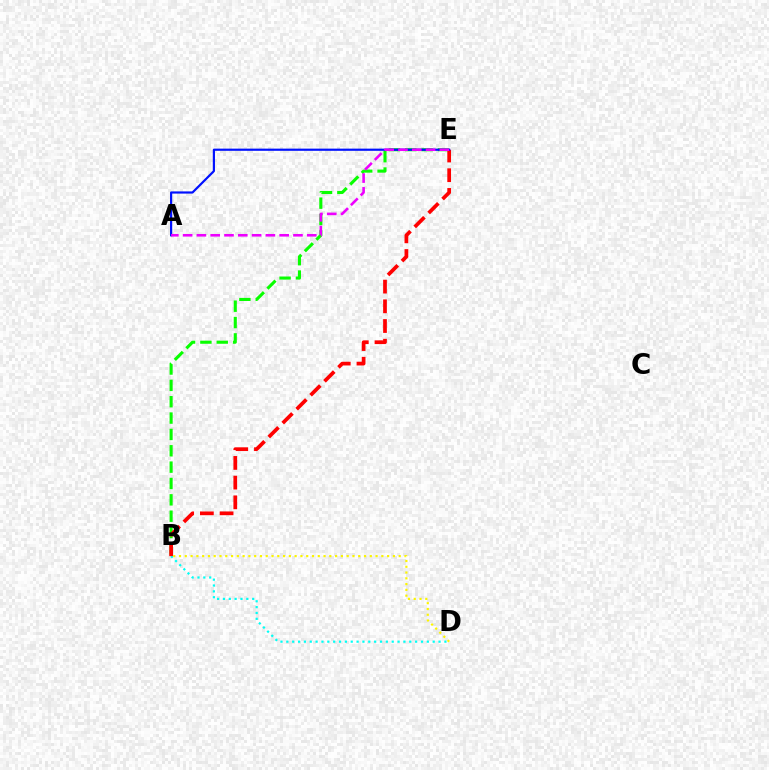{('B', 'D'): [{'color': '#00fff6', 'line_style': 'dotted', 'thickness': 1.59}, {'color': '#fcf500', 'line_style': 'dotted', 'thickness': 1.57}], ('B', 'E'): [{'color': '#08ff00', 'line_style': 'dashed', 'thickness': 2.22}, {'color': '#ff0000', 'line_style': 'dashed', 'thickness': 2.68}], ('A', 'E'): [{'color': '#0010ff', 'line_style': 'solid', 'thickness': 1.57}, {'color': '#ee00ff', 'line_style': 'dashed', 'thickness': 1.87}]}